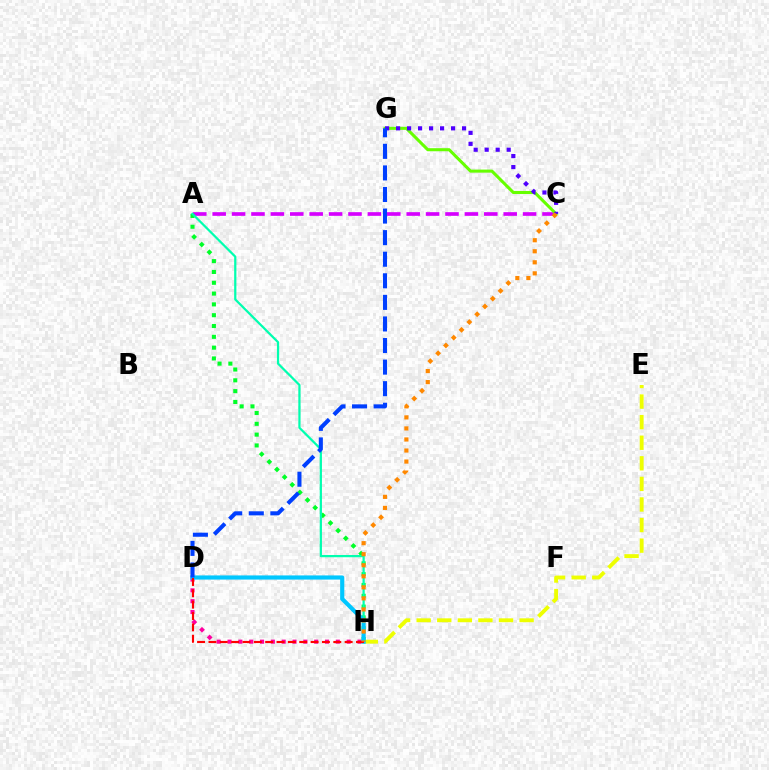{('D', 'H'): [{'color': '#ff00a0', 'line_style': 'dotted', 'thickness': 2.94}, {'color': '#00c7ff', 'line_style': 'solid', 'thickness': 2.99}, {'color': '#ff0000', 'line_style': 'dashed', 'thickness': 1.54}], ('A', 'C'): [{'color': '#d600ff', 'line_style': 'dashed', 'thickness': 2.64}], ('A', 'H'): [{'color': '#00ff27', 'line_style': 'dotted', 'thickness': 2.94}, {'color': '#00ffaf', 'line_style': 'solid', 'thickness': 1.61}], ('E', 'H'): [{'color': '#eeff00', 'line_style': 'dashed', 'thickness': 2.8}], ('C', 'G'): [{'color': '#66ff00', 'line_style': 'solid', 'thickness': 2.2}, {'color': '#4f00ff', 'line_style': 'dotted', 'thickness': 2.99}], ('D', 'G'): [{'color': '#003fff', 'line_style': 'dashed', 'thickness': 2.93}], ('C', 'H'): [{'color': '#ff8800', 'line_style': 'dotted', 'thickness': 3.0}]}